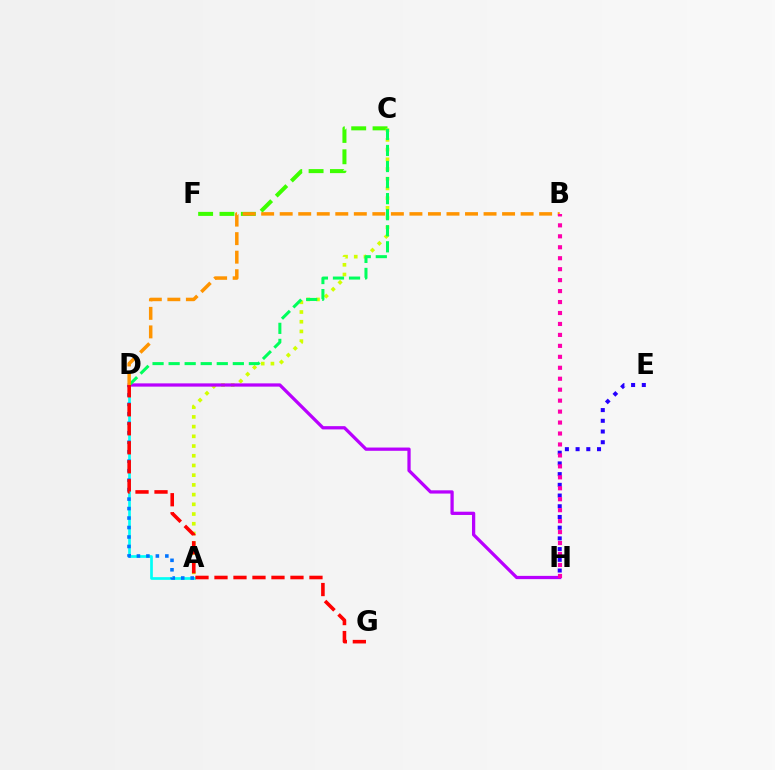{('C', 'F'): [{'color': '#3dff00', 'line_style': 'dashed', 'thickness': 2.9}], ('A', 'C'): [{'color': '#d1ff00', 'line_style': 'dotted', 'thickness': 2.64}], ('A', 'D'): [{'color': '#00fff6', 'line_style': 'solid', 'thickness': 1.94}, {'color': '#0074ff', 'line_style': 'dotted', 'thickness': 2.57}], ('E', 'H'): [{'color': '#2500ff', 'line_style': 'dotted', 'thickness': 2.91}], ('D', 'H'): [{'color': '#b900ff', 'line_style': 'solid', 'thickness': 2.35}], ('C', 'D'): [{'color': '#00ff5c', 'line_style': 'dashed', 'thickness': 2.18}], ('B', 'D'): [{'color': '#ff9400', 'line_style': 'dashed', 'thickness': 2.52}], ('D', 'G'): [{'color': '#ff0000', 'line_style': 'dashed', 'thickness': 2.58}], ('B', 'H'): [{'color': '#ff00ac', 'line_style': 'dotted', 'thickness': 2.98}]}